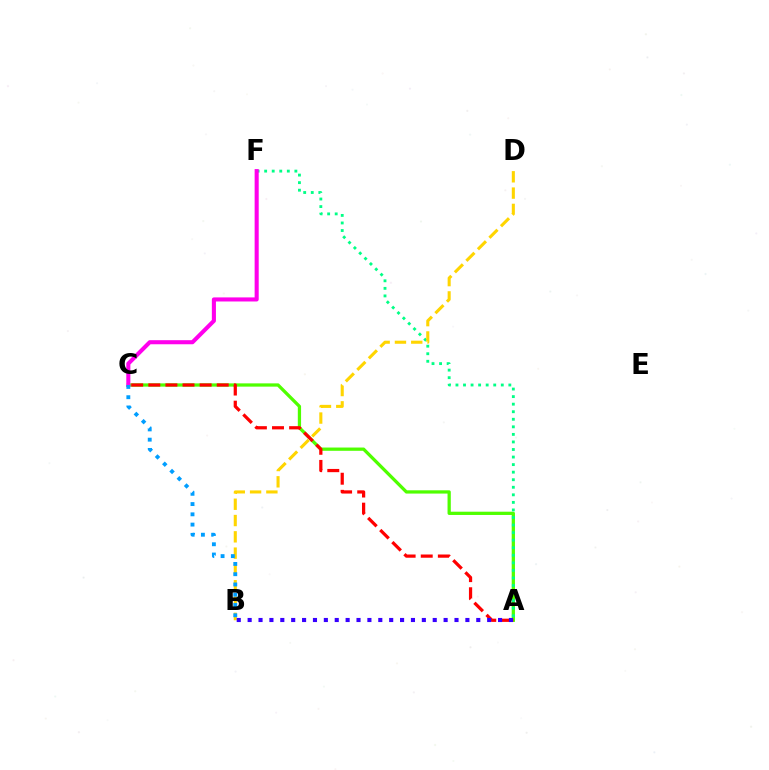{('A', 'C'): [{'color': '#4fff00', 'line_style': 'solid', 'thickness': 2.35}, {'color': '#ff0000', 'line_style': 'dashed', 'thickness': 2.32}], ('A', 'F'): [{'color': '#00ff86', 'line_style': 'dotted', 'thickness': 2.05}], ('B', 'D'): [{'color': '#ffd500', 'line_style': 'dashed', 'thickness': 2.21}], ('C', 'F'): [{'color': '#ff00ed', 'line_style': 'solid', 'thickness': 2.94}], ('A', 'B'): [{'color': '#3700ff', 'line_style': 'dotted', 'thickness': 2.96}], ('B', 'C'): [{'color': '#009eff', 'line_style': 'dotted', 'thickness': 2.79}]}